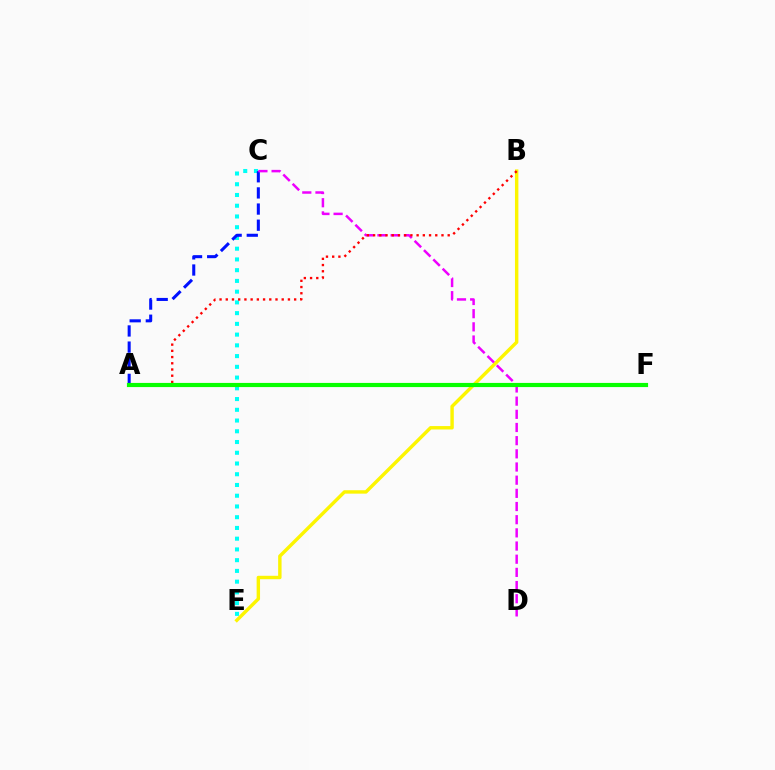{('C', 'E'): [{'color': '#00fff6', 'line_style': 'dotted', 'thickness': 2.92}], ('A', 'C'): [{'color': '#0010ff', 'line_style': 'dashed', 'thickness': 2.19}], ('B', 'E'): [{'color': '#fcf500', 'line_style': 'solid', 'thickness': 2.46}], ('C', 'D'): [{'color': '#ee00ff', 'line_style': 'dashed', 'thickness': 1.79}], ('A', 'B'): [{'color': '#ff0000', 'line_style': 'dotted', 'thickness': 1.69}], ('A', 'F'): [{'color': '#08ff00', 'line_style': 'solid', 'thickness': 2.99}]}